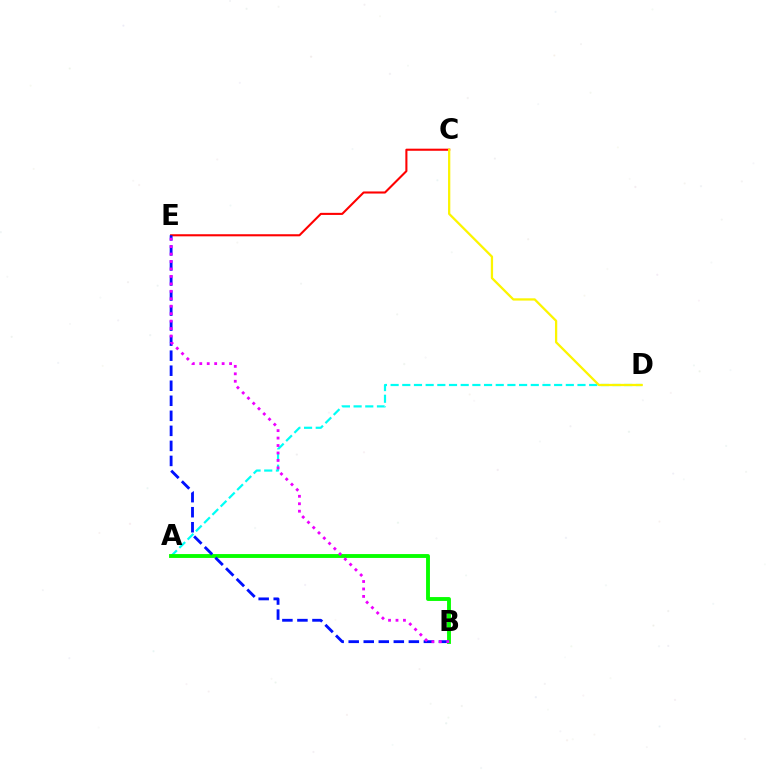{('A', 'D'): [{'color': '#00fff6', 'line_style': 'dashed', 'thickness': 1.59}], ('A', 'B'): [{'color': '#08ff00', 'line_style': 'solid', 'thickness': 2.79}], ('C', 'E'): [{'color': '#ff0000', 'line_style': 'solid', 'thickness': 1.51}], ('C', 'D'): [{'color': '#fcf500', 'line_style': 'solid', 'thickness': 1.64}], ('B', 'E'): [{'color': '#0010ff', 'line_style': 'dashed', 'thickness': 2.04}, {'color': '#ee00ff', 'line_style': 'dotted', 'thickness': 2.02}]}